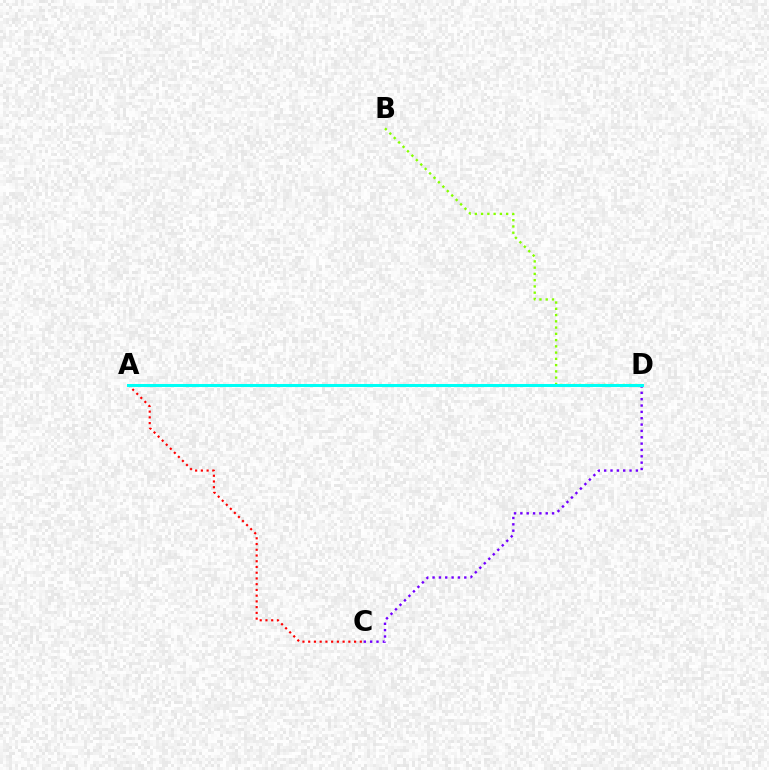{('A', 'C'): [{'color': '#ff0000', 'line_style': 'dotted', 'thickness': 1.56}], ('B', 'D'): [{'color': '#84ff00', 'line_style': 'dotted', 'thickness': 1.7}], ('C', 'D'): [{'color': '#7200ff', 'line_style': 'dotted', 'thickness': 1.72}], ('A', 'D'): [{'color': '#00fff6', 'line_style': 'solid', 'thickness': 2.19}]}